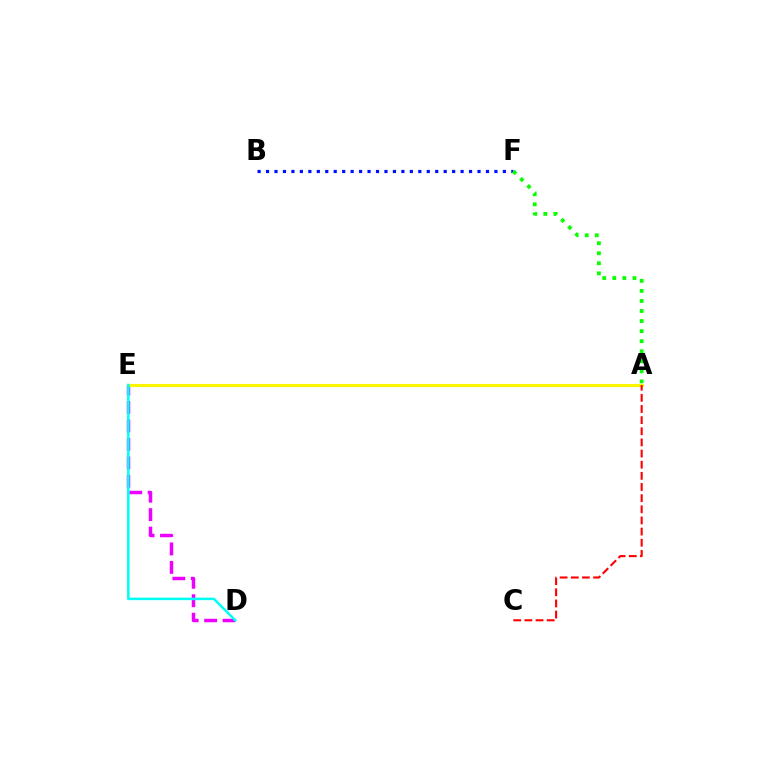{('B', 'F'): [{'color': '#0010ff', 'line_style': 'dotted', 'thickness': 2.3}], ('D', 'E'): [{'color': '#ee00ff', 'line_style': 'dashed', 'thickness': 2.51}, {'color': '#00fff6', 'line_style': 'solid', 'thickness': 1.81}], ('A', 'E'): [{'color': '#fcf500', 'line_style': 'solid', 'thickness': 2.23}], ('A', 'C'): [{'color': '#ff0000', 'line_style': 'dashed', 'thickness': 1.51}], ('A', 'F'): [{'color': '#08ff00', 'line_style': 'dotted', 'thickness': 2.73}]}